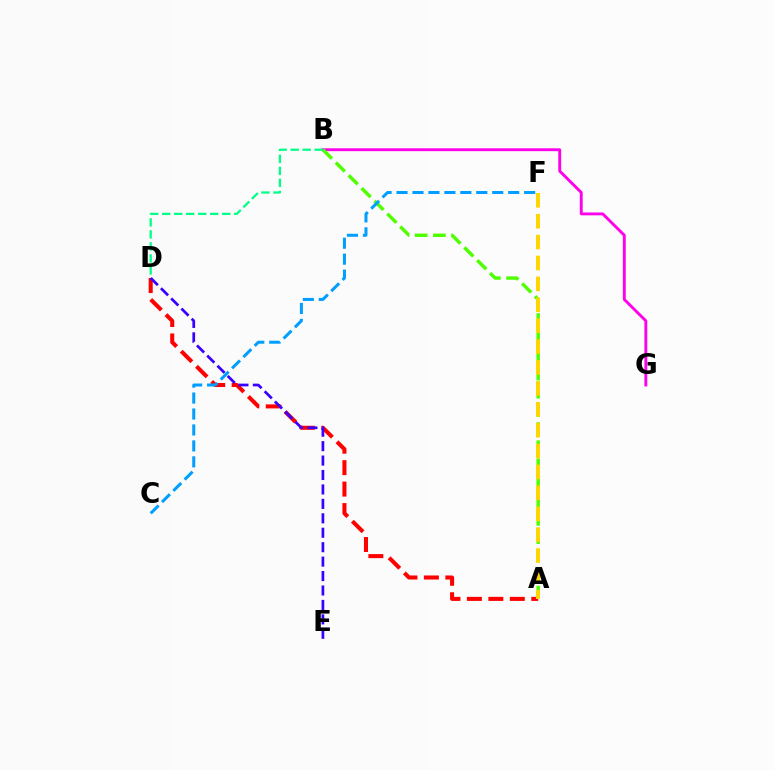{('B', 'G'): [{'color': '#ff00ed', 'line_style': 'solid', 'thickness': 2.08}], ('A', 'B'): [{'color': '#4fff00', 'line_style': 'dashed', 'thickness': 2.47}], ('A', 'D'): [{'color': '#ff0000', 'line_style': 'dashed', 'thickness': 2.92}], ('D', 'E'): [{'color': '#3700ff', 'line_style': 'dashed', 'thickness': 1.96}], ('B', 'D'): [{'color': '#00ff86', 'line_style': 'dashed', 'thickness': 1.63}], ('A', 'F'): [{'color': '#ffd500', 'line_style': 'dashed', 'thickness': 2.84}], ('C', 'F'): [{'color': '#009eff', 'line_style': 'dashed', 'thickness': 2.17}]}